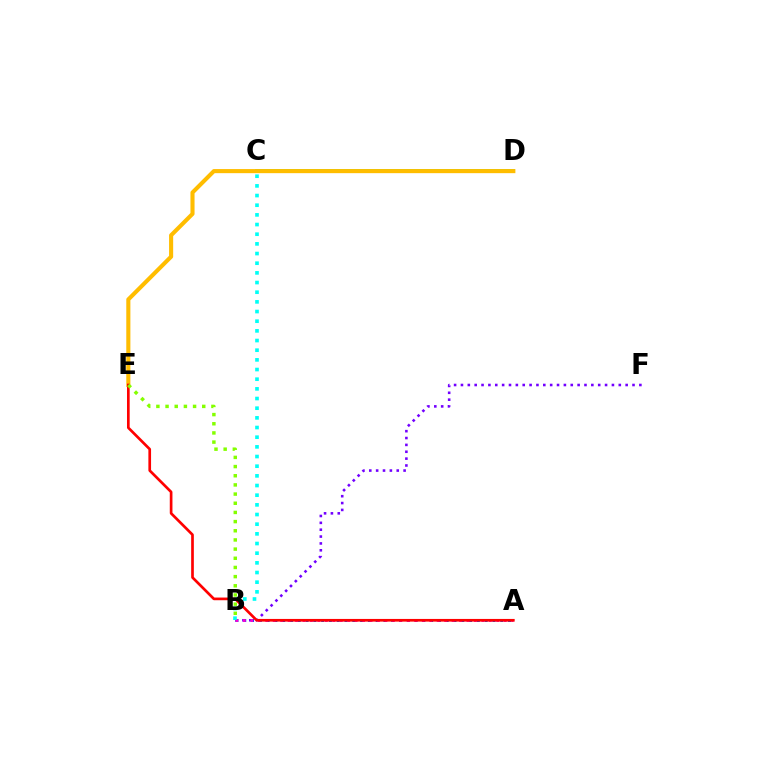{('B', 'F'): [{'color': '#7200ff', 'line_style': 'dotted', 'thickness': 1.86}], ('C', 'D'): [{'color': '#00ff39', 'line_style': 'solid', 'thickness': 2.69}], ('A', 'B'): [{'color': '#004bff', 'line_style': 'dotted', 'thickness': 2.12}, {'color': '#ff00cf', 'line_style': 'dotted', 'thickness': 2.02}], ('B', 'C'): [{'color': '#00fff6', 'line_style': 'dotted', 'thickness': 2.63}], ('D', 'E'): [{'color': '#ffbd00', 'line_style': 'solid', 'thickness': 2.95}], ('A', 'E'): [{'color': '#ff0000', 'line_style': 'solid', 'thickness': 1.93}], ('B', 'E'): [{'color': '#84ff00', 'line_style': 'dotted', 'thickness': 2.49}]}